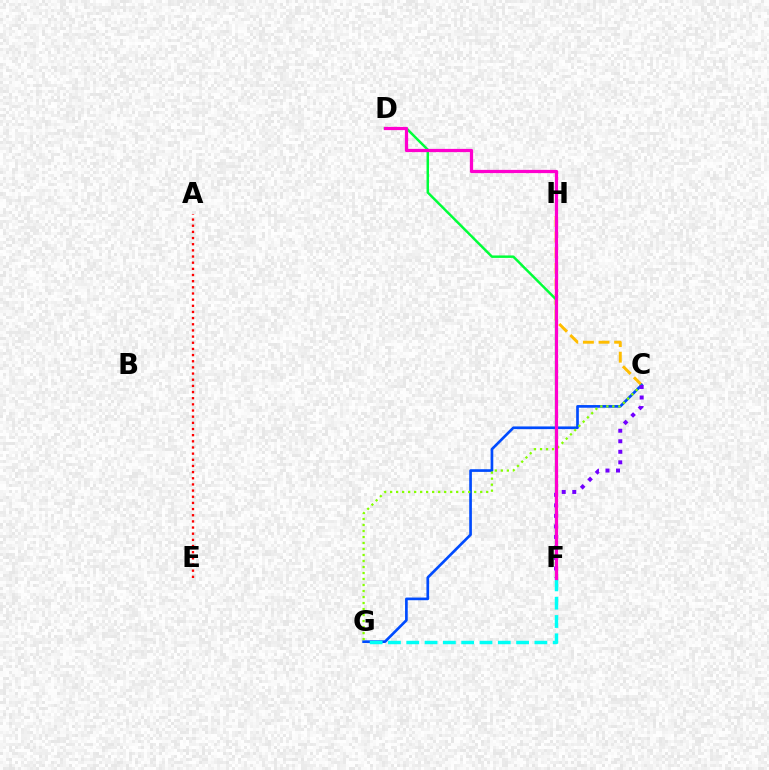{('C', 'H'): [{'color': '#ffbd00', 'line_style': 'dashed', 'thickness': 2.12}], ('D', 'F'): [{'color': '#00ff39', 'line_style': 'solid', 'thickness': 1.78}, {'color': '#ff00cf', 'line_style': 'solid', 'thickness': 2.33}], ('C', 'G'): [{'color': '#004bff', 'line_style': 'solid', 'thickness': 1.93}, {'color': '#84ff00', 'line_style': 'dotted', 'thickness': 1.63}], ('F', 'G'): [{'color': '#00fff6', 'line_style': 'dashed', 'thickness': 2.49}], ('C', 'F'): [{'color': '#7200ff', 'line_style': 'dotted', 'thickness': 2.86}], ('A', 'E'): [{'color': '#ff0000', 'line_style': 'dotted', 'thickness': 1.67}]}